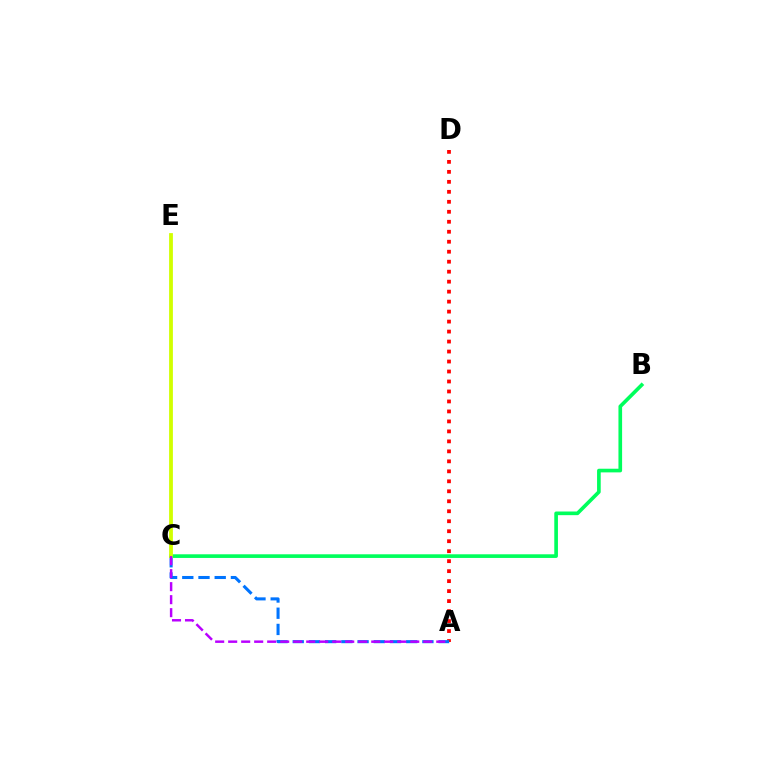{('A', 'D'): [{'color': '#ff0000', 'line_style': 'dotted', 'thickness': 2.71}], ('A', 'C'): [{'color': '#0074ff', 'line_style': 'dashed', 'thickness': 2.2}, {'color': '#b900ff', 'line_style': 'dashed', 'thickness': 1.77}], ('B', 'C'): [{'color': '#00ff5c', 'line_style': 'solid', 'thickness': 2.63}], ('C', 'E'): [{'color': '#d1ff00', 'line_style': 'solid', 'thickness': 2.73}]}